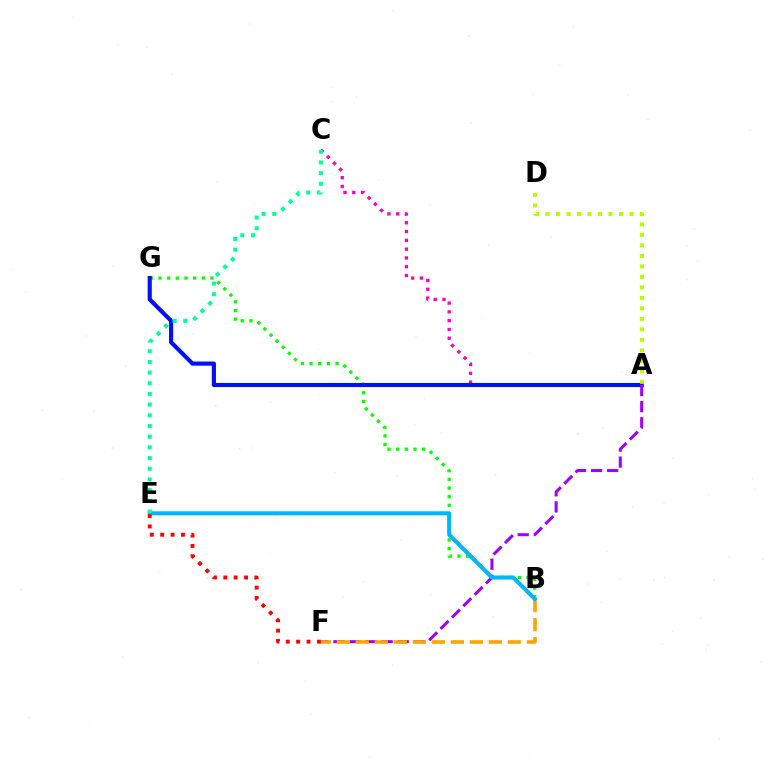{('B', 'G'): [{'color': '#08ff00', 'line_style': 'dotted', 'thickness': 2.35}], ('A', 'C'): [{'color': '#ff00bd', 'line_style': 'dotted', 'thickness': 2.39}], ('A', 'G'): [{'color': '#0010ff', 'line_style': 'solid', 'thickness': 2.98}], ('A', 'F'): [{'color': '#9b00ff', 'line_style': 'dashed', 'thickness': 2.18}], ('B', 'F'): [{'color': '#ffa500', 'line_style': 'dashed', 'thickness': 2.58}], ('B', 'E'): [{'color': '#00b5ff', 'line_style': 'solid', 'thickness': 2.92}], ('C', 'E'): [{'color': '#00ff9d', 'line_style': 'dotted', 'thickness': 2.9}], ('E', 'F'): [{'color': '#ff0000', 'line_style': 'dotted', 'thickness': 2.82}], ('A', 'D'): [{'color': '#b3ff00', 'line_style': 'dotted', 'thickness': 2.85}]}